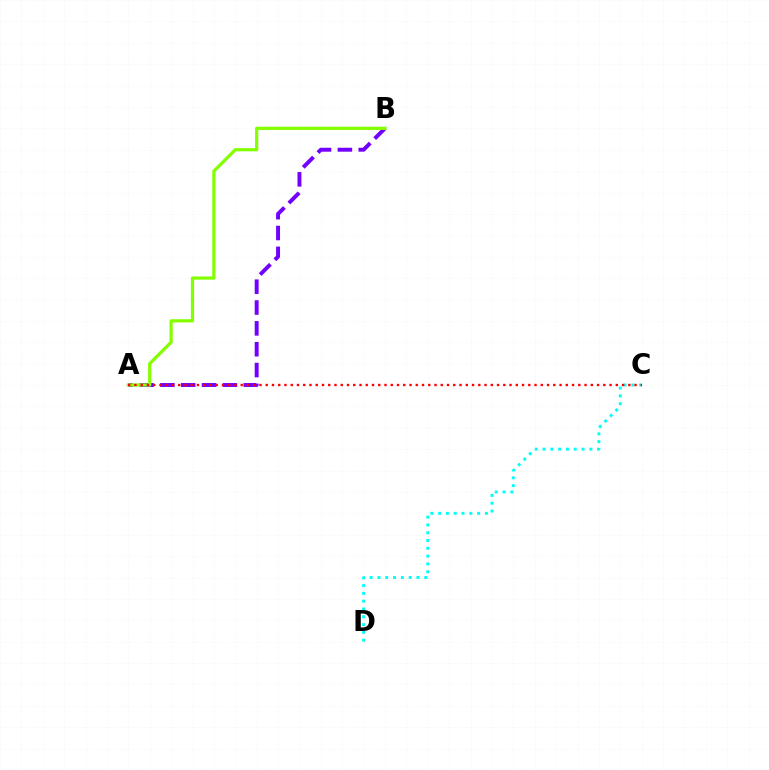{('A', 'B'): [{'color': '#7200ff', 'line_style': 'dashed', 'thickness': 2.83}, {'color': '#84ff00', 'line_style': 'solid', 'thickness': 2.32}], ('C', 'D'): [{'color': '#00fff6', 'line_style': 'dotted', 'thickness': 2.12}], ('A', 'C'): [{'color': '#ff0000', 'line_style': 'dotted', 'thickness': 1.7}]}